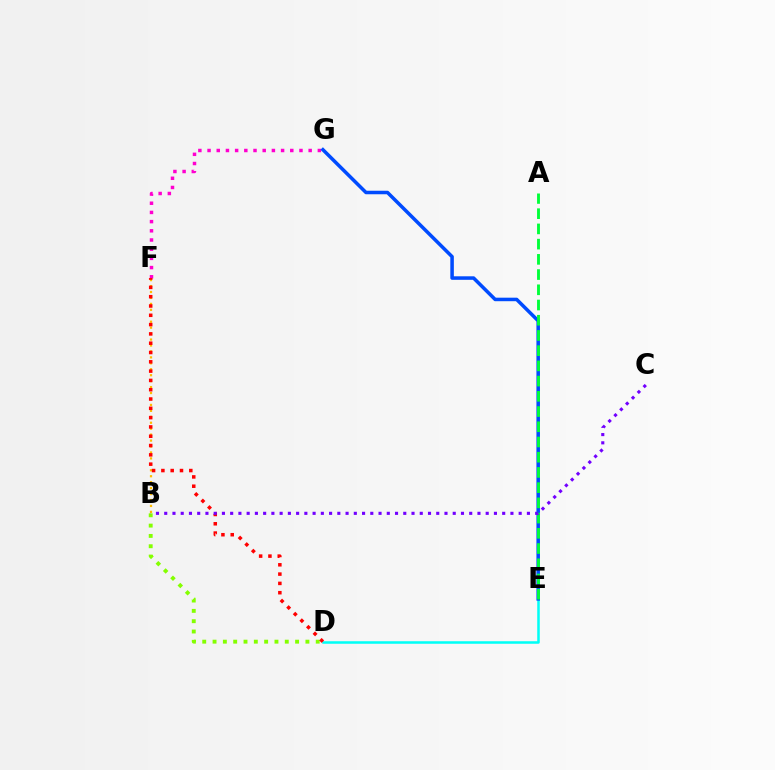{('D', 'E'): [{'color': '#00fff6', 'line_style': 'solid', 'thickness': 1.82}], ('B', 'D'): [{'color': '#84ff00', 'line_style': 'dotted', 'thickness': 2.8}], ('B', 'F'): [{'color': '#ffbd00', 'line_style': 'dotted', 'thickness': 1.61}], ('F', 'G'): [{'color': '#ff00cf', 'line_style': 'dotted', 'thickness': 2.5}], ('D', 'F'): [{'color': '#ff0000', 'line_style': 'dotted', 'thickness': 2.53}], ('E', 'G'): [{'color': '#004bff', 'line_style': 'solid', 'thickness': 2.54}], ('A', 'E'): [{'color': '#00ff39', 'line_style': 'dashed', 'thickness': 2.07}], ('B', 'C'): [{'color': '#7200ff', 'line_style': 'dotted', 'thickness': 2.24}]}